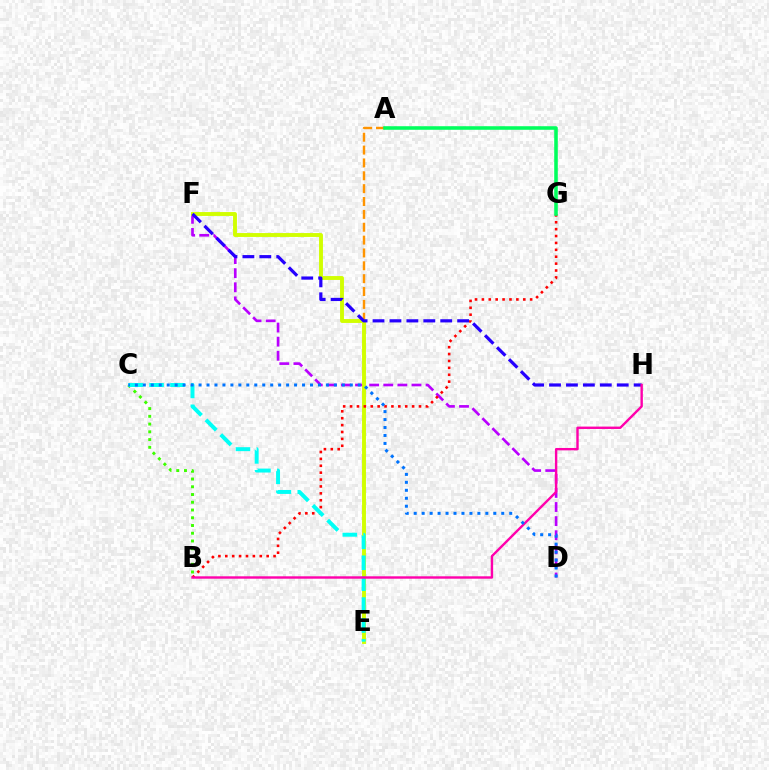{('A', 'E'): [{'color': '#ff9400', 'line_style': 'dashed', 'thickness': 1.75}], ('D', 'F'): [{'color': '#b900ff', 'line_style': 'dashed', 'thickness': 1.92}], ('B', 'C'): [{'color': '#3dff00', 'line_style': 'dotted', 'thickness': 2.1}], ('E', 'F'): [{'color': '#d1ff00', 'line_style': 'solid', 'thickness': 2.8}], ('B', 'G'): [{'color': '#ff0000', 'line_style': 'dotted', 'thickness': 1.87}], ('C', 'E'): [{'color': '#00fff6', 'line_style': 'dashed', 'thickness': 2.84}], ('F', 'H'): [{'color': '#2500ff', 'line_style': 'dashed', 'thickness': 2.3}], ('B', 'H'): [{'color': '#ff00ac', 'line_style': 'solid', 'thickness': 1.72}], ('A', 'G'): [{'color': '#00ff5c', 'line_style': 'solid', 'thickness': 2.57}], ('C', 'D'): [{'color': '#0074ff', 'line_style': 'dotted', 'thickness': 2.16}]}